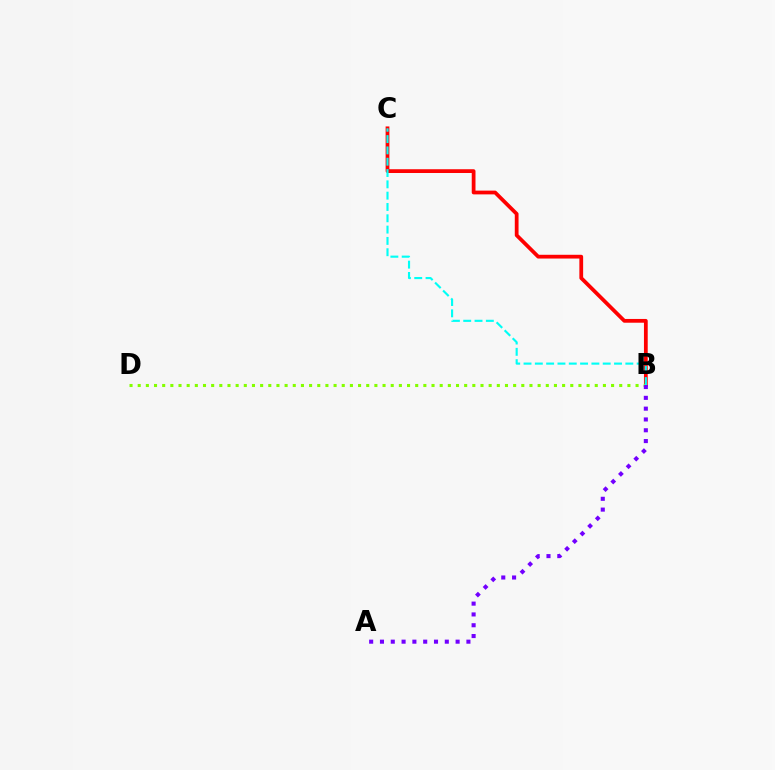{('B', 'C'): [{'color': '#ff0000', 'line_style': 'solid', 'thickness': 2.71}, {'color': '#00fff6', 'line_style': 'dashed', 'thickness': 1.54}], ('B', 'D'): [{'color': '#84ff00', 'line_style': 'dotted', 'thickness': 2.22}], ('A', 'B'): [{'color': '#7200ff', 'line_style': 'dotted', 'thickness': 2.94}]}